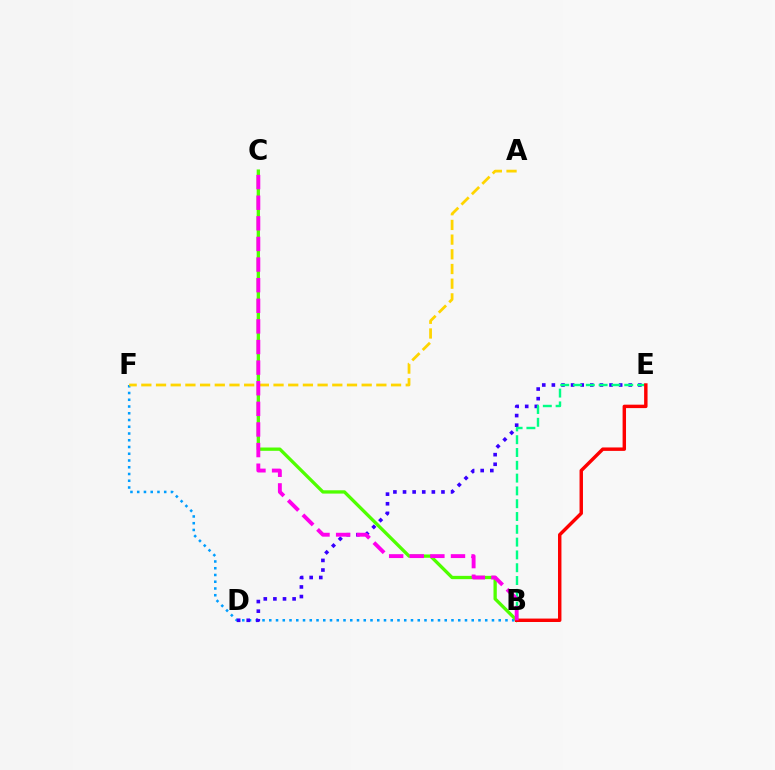{('B', 'F'): [{'color': '#009eff', 'line_style': 'dotted', 'thickness': 1.83}], ('D', 'E'): [{'color': '#3700ff', 'line_style': 'dotted', 'thickness': 2.61}], ('B', 'C'): [{'color': '#4fff00', 'line_style': 'solid', 'thickness': 2.38}, {'color': '#ff00ed', 'line_style': 'dashed', 'thickness': 2.8}], ('B', 'E'): [{'color': '#00ff86', 'line_style': 'dashed', 'thickness': 1.74}, {'color': '#ff0000', 'line_style': 'solid', 'thickness': 2.47}], ('A', 'F'): [{'color': '#ffd500', 'line_style': 'dashed', 'thickness': 2.0}]}